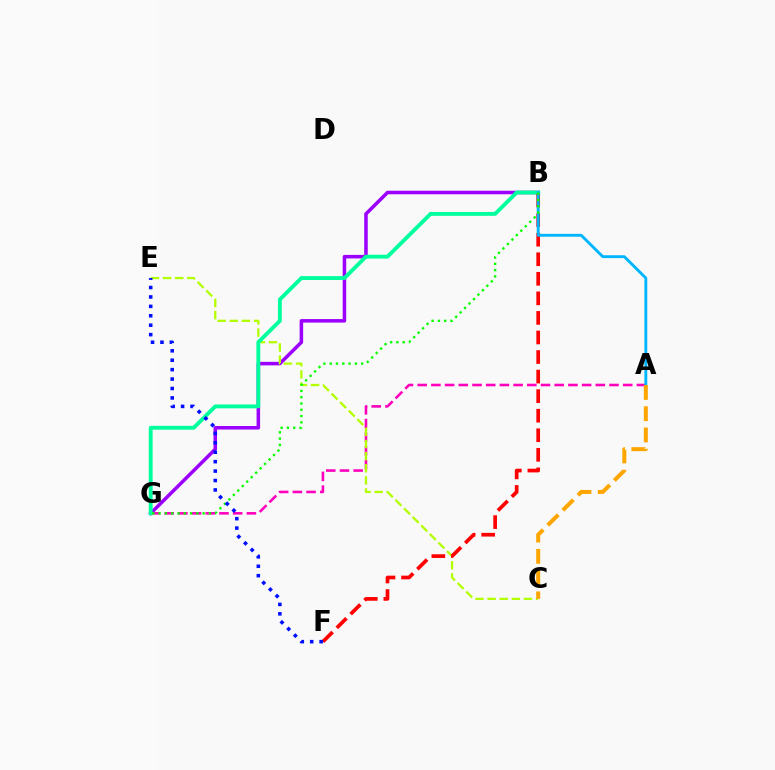{('A', 'G'): [{'color': '#ff00bd', 'line_style': 'dashed', 'thickness': 1.86}], ('B', 'G'): [{'color': '#9b00ff', 'line_style': 'solid', 'thickness': 2.53}, {'color': '#00ff9d', 'line_style': 'solid', 'thickness': 2.78}, {'color': '#08ff00', 'line_style': 'dotted', 'thickness': 1.71}], ('C', 'E'): [{'color': '#b3ff00', 'line_style': 'dashed', 'thickness': 1.65}], ('B', 'F'): [{'color': '#ff0000', 'line_style': 'dashed', 'thickness': 2.66}], ('A', 'B'): [{'color': '#00b5ff', 'line_style': 'solid', 'thickness': 2.07}], ('A', 'C'): [{'color': '#ffa500', 'line_style': 'dashed', 'thickness': 2.89}], ('E', 'F'): [{'color': '#0010ff', 'line_style': 'dotted', 'thickness': 2.56}]}